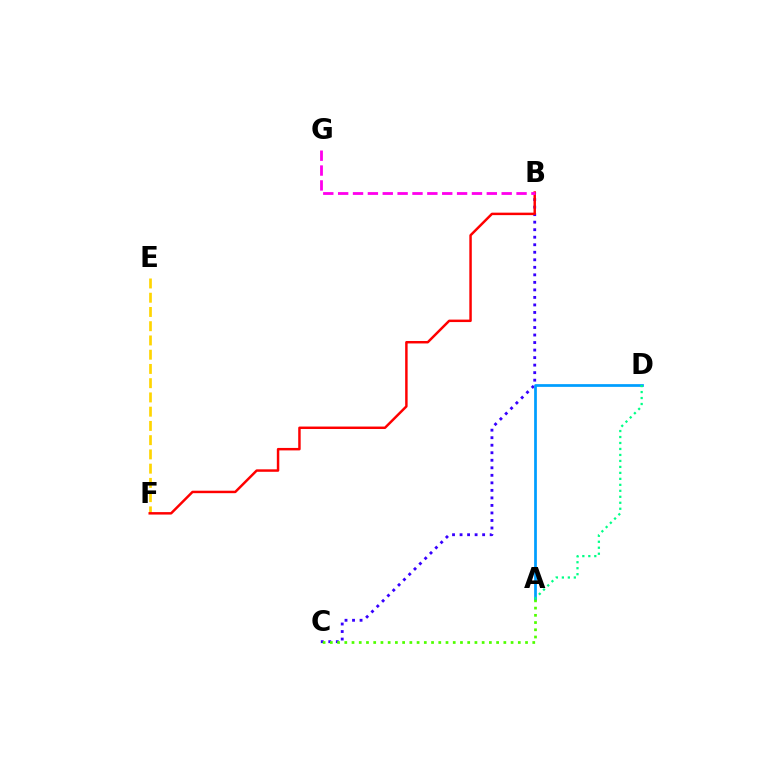{('E', 'F'): [{'color': '#ffd500', 'line_style': 'dashed', 'thickness': 1.94}], ('B', 'C'): [{'color': '#3700ff', 'line_style': 'dotted', 'thickness': 2.04}], ('B', 'F'): [{'color': '#ff0000', 'line_style': 'solid', 'thickness': 1.77}], ('A', 'D'): [{'color': '#009eff', 'line_style': 'solid', 'thickness': 1.97}, {'color': '#00ff86', 'line_style': 'dotted', 'thickness': 1.62}], ('A', 'C'): [{'color': '#4fff00', 'line_style': 'dotted', 'thickness': 1.96}], ('B', 'G'): [{'color': '#ff00ed', 'line_style': 'dashed', 'thickness': 2.02}]}